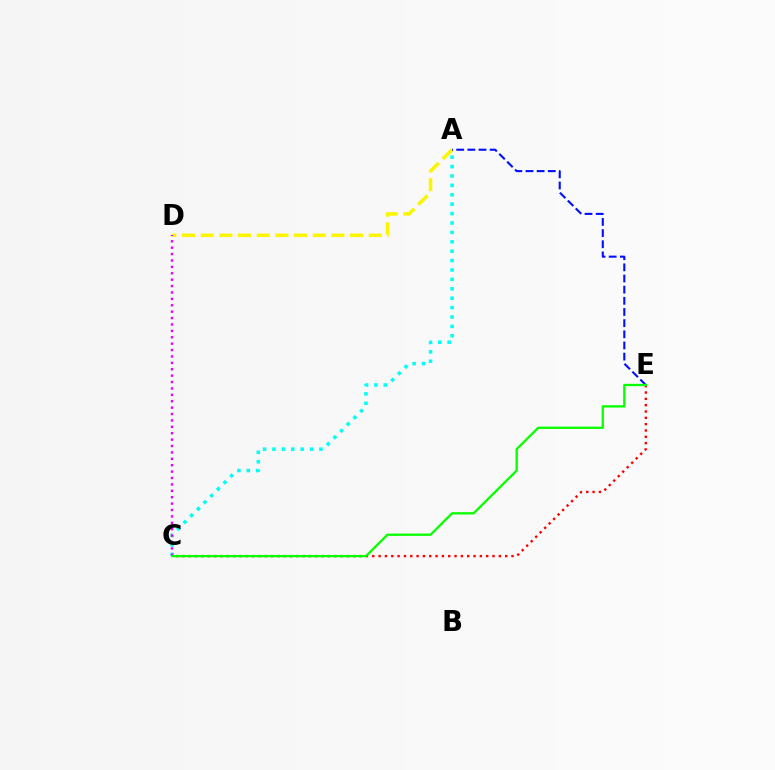{('A', 'C'): [{'color': '#00fff6', 'line_style': 'dotted', 'thickness': 2.55}], ('C', 'E'): [{'color': '#ff0000', 'line_style': 'dotted', 'thickness': 1.72}, {'color': '#08ff00', 'line_style': 'solid', 'thickness': 1.66}], ('A', 'D'): [{'color': '#fcf500', 'line_style': 'dashed', 'thickness': 2.54}], ('A', 'E'): [{'color': '#0010ff', 'line_style': 'dashed', 'thickness': 1.52}], ('C', 'D'): [{'color': '#ee00ff', 'line_style': 'dotted', 'thickness': 1.74}]}